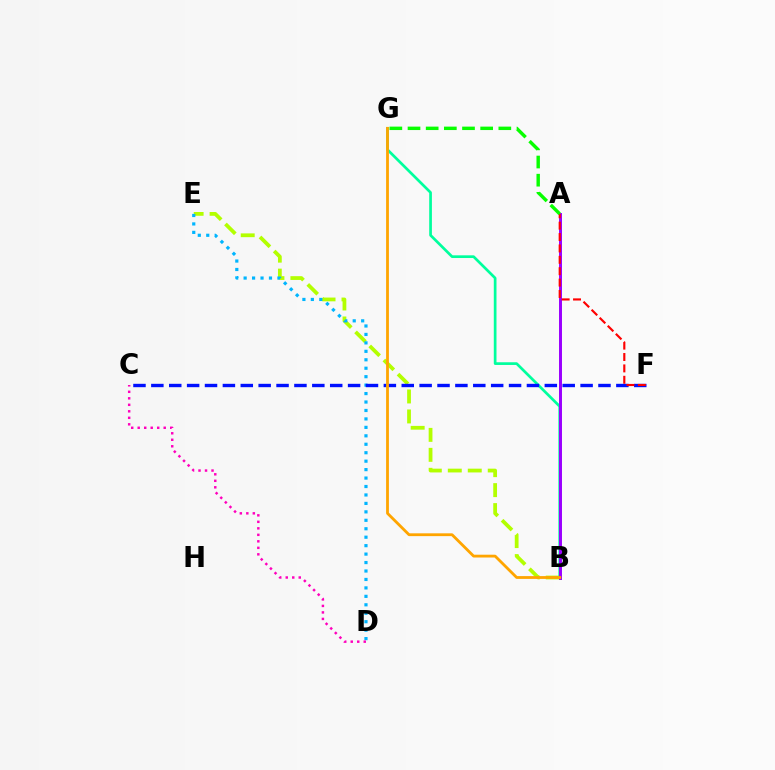{('B', 'E'): [{'color': '#b3ff00', 'line_style': 'dashed', 'thickness': 2.71}], ('D', 'E'): [{'color': '#00b5ff', 'line_style': 'dotted', 'thickness': 2.3}], ('B', 'G'): [{'color': '#00ff9d', 'line_style': 'solid', 'thickness': 1.94}, {'color': '#ffa500', 'line_style': 'solid', 'thickness': 2.02}], ('A', 'B'): [{'color': '#9b00ff', 'line_style': 'solid', 'thickness': 2.13}], ('C', 'F'): [{'color': '#0010ff', 'line_style': 'dashed', 'thickness': 2.43}], ('A', 'F'): [{'color': '#ff0000', 'line_style': 'dashed', 'thickness': 1.55}], ('A', 'G'): [{'color': '#08ff00', 'line_style': 'dashed', 'thickness': 2.47}], ('C', 'D'): [{'color': '#ff00bd', 'line_style': 'dotted', 'thickness': 1.77}]}